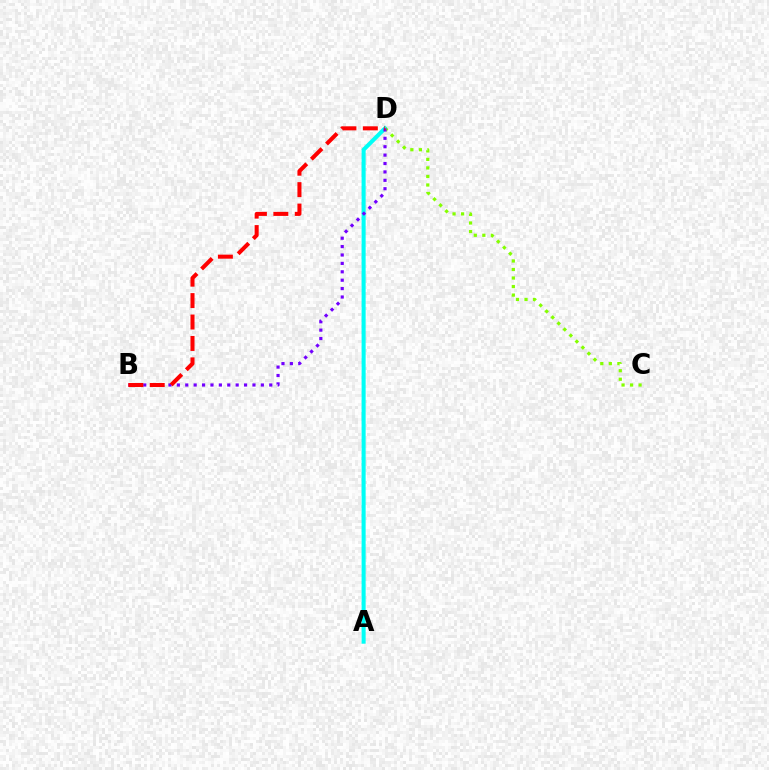{('A', 'D'): [{'color': '#00fff6', 'line_style': 'solid', 'thickness': 2.91}], ('C', 'D'): [{'color': '#84ff00', 'line_style': 'dotted', 'thickness': 2.32}], ('B', 'D'): [{'color': '#7200ff', 'line_style': 'dotted', 'thickness': 2.28}, {'color': '#ff0000', 'line_style': 'dashed', 'thickness': 2.91}]}